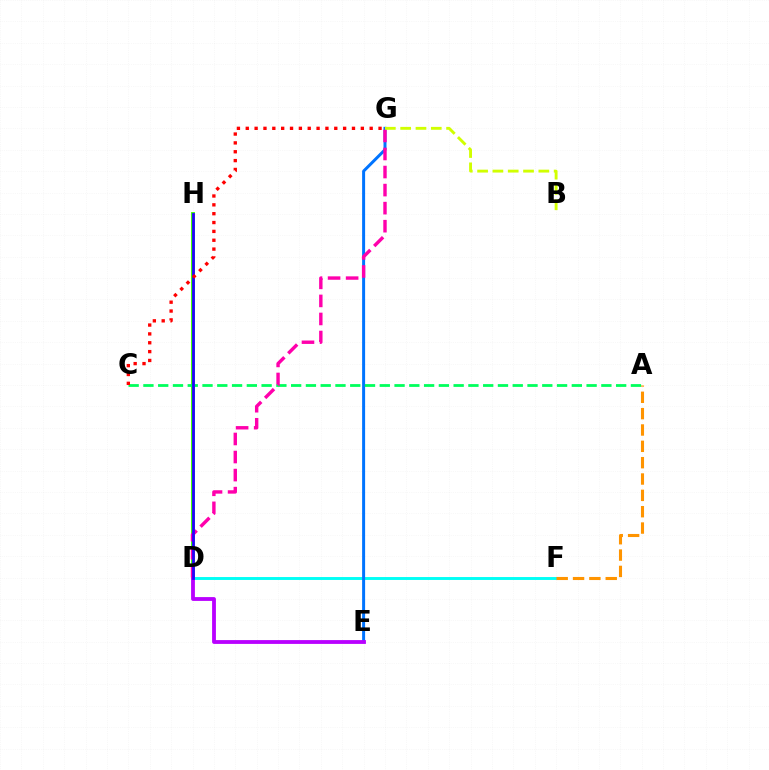{('D', 'H'): [{'color': '#3dff00', 'line_style': 'solid', 'thickness': 2.8}, {'color': '#2500ff', 'line_style': 'solid', 'thickness': 1.99}], ('D', 'F'): [{'color': '#00fff6', 'line_style': 'solid', 'thickness': 2.1}], ('A', 'F'): [{'color': '#ff9400', 'line_style': 'dashed', 'thickness': 2.22}], ('E', 'G'): [{'color': '#0074ff', 'line_style': 'solid', 'thickness': 2.15}], ('D', 'E'): [{'color': '#b900ff', 'line_style': 'solid', 'thickness': 2.75}], ('A', 'C'): [{'color': '#00ff5c', 'line_style': 'dashed', 'thickness': 2.01}], ('D', 'G'): [{'color': '#ff00ac', 'line_style': 'dashed', 'thickness': 2.45}], ('C', 'G'): [{'color': '#ff0000', 'line_style': 'dotted', 'thickness': 2.4}], ('B', 'G'): [{'color': '#d1ff00', 'line_style': 'dashed', 'thickness': 2.08}]}